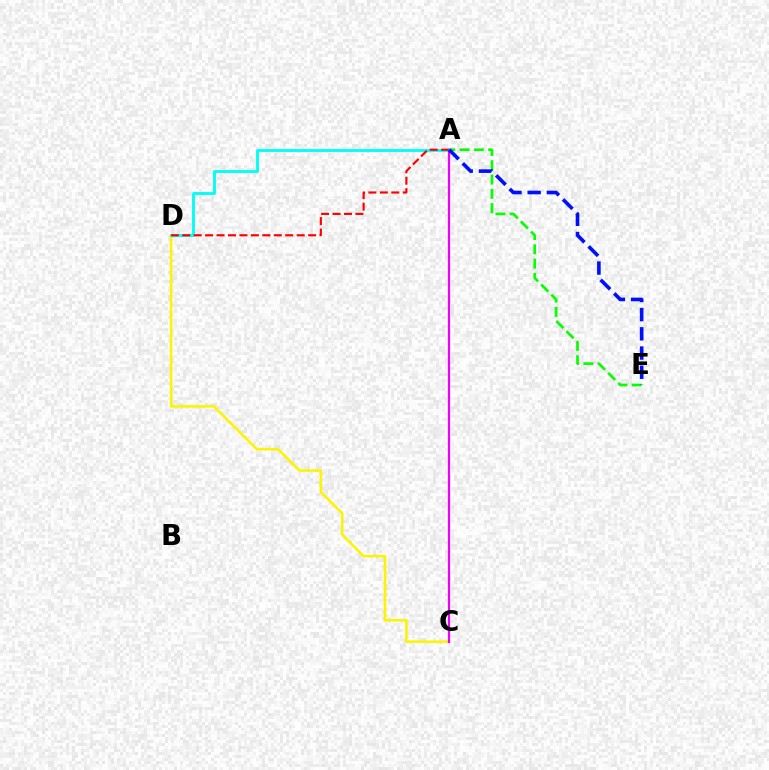{('C', 'D'): [{'color': '#fcf500', 'line_style': 'solid', 'thickness': 1.85}], ('A', 'D'): [{'color': '#00fff6', 'line_style': 'solid', 'thickness': 2.05}, {'color': '#ff0000', 'line_style': 'dashed', 'thickness': 1.56}], ('A', 'C'): [{'color': '#ee00ff', 'line_style': 'solid', 'thickness': 1.61}], ('A', 'E'): [{'color': '#08ff00', 'line_style': 'dashed', 'thickness': 1.94}, {'color': '#0010ff', 'line_style': 'dashed', 'thickness': 2.61}]}